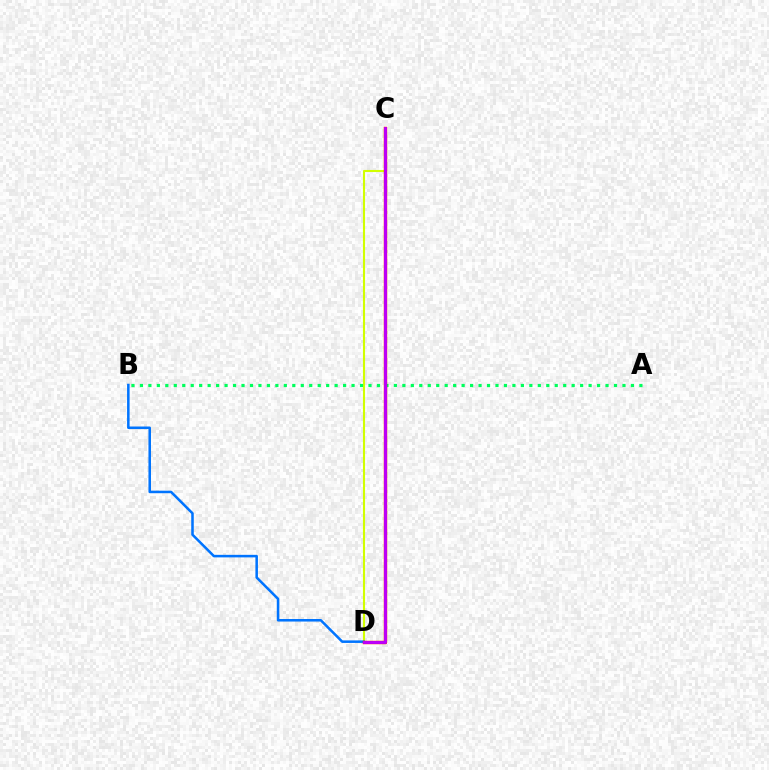{('C', 'D'): [{'color': '#d1ff00', 'line_style': 'solid', 'thickness': 1.52}, {'color': '#ff0000', 'line_style': 'solid', 'thickness': 2.44}, {'color': '#b900ff', 'line_style': 'solid', 'thickness': 2.07}], ('B', 'D'): [{'color': '#0074ff', 'line_style': 'solid', 'thickness': 1.83}], ('A', 'B'): [{'color': '#00ff5c', 'line_style': 'dotted', 'thickness': 2.3}]}